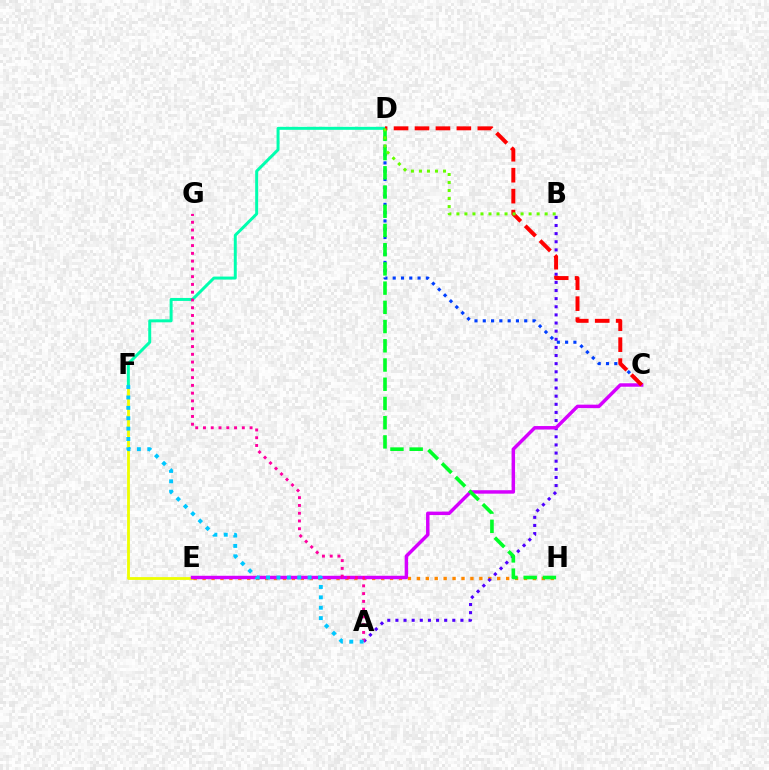{('E', 'F'): [{'color': '#eeff00', 'line_style': 'solid', 'thickness': 2.03}], ('E', 'H'): [{'color': '#ff8800', 'line_style': 'dotted', 'thickness': 2.43}], ('A', 'B'): [{'color': '#4f00ff', 'line_style': 'dotted', 'thickness': 2.21}], ('D', 'F'): [{'color': '#00ffaf', 'line_style': 'solid', 'thickness': 2.14}], ('C', 'D'): [{'color': '#003fff', 'line_style': 'dotted', 'thickness': 2.25}, {'color': '#ff0000', 'line_style': 'dashed', 'thickness': 2.85}], ('C', 'E'): [{'color': '#d600ff', 'line_style': 'solid', 'thickness': 2.49}], ('D', 'H'): [{'color': '#00ff27', 'line_style': 'dashed', 'thickness': 2.61}], ('A', 'G'): [{'color': '#ff00a0', 'line_style': 'dotted', 'thickness': 2.11}], ('A', 'F'): [{'color': '#00c7ff', 'line_style': 'dotted', 'thickness': 2.82}], ('B', 'D'): [{'color': '#66ff00', 'line_style': 'dotted', 'thickness': 2.18}]}